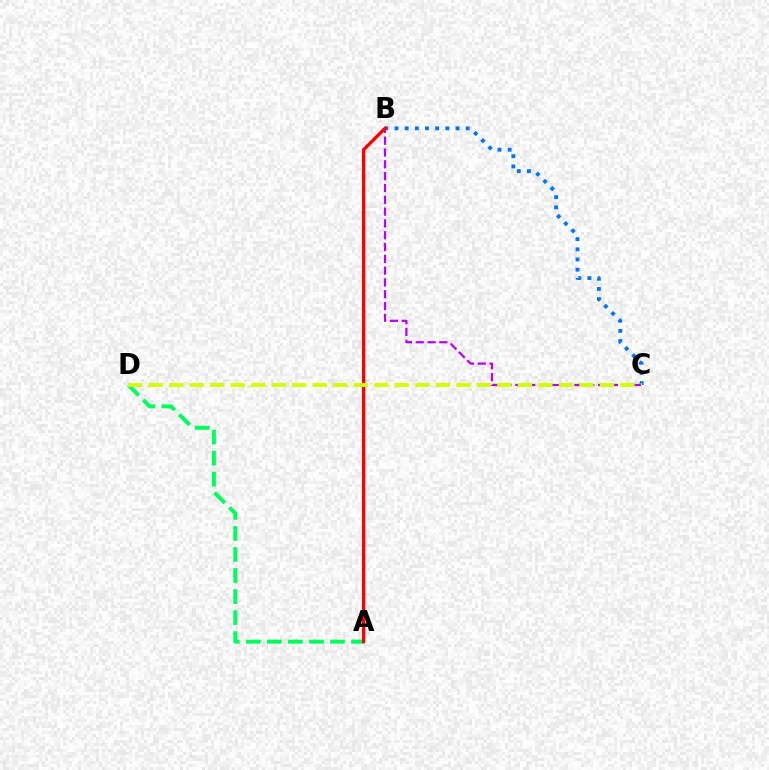{('B', 'C'): [{'color': '#0074ff', 'line_style': 'dotted', 'thickness': 2.76}, {'color': '#b900ff', 'line_style': 'dashed', 'thickness': 1.6}], ('A', 'D'): [{'color': '#00ff5c', 'line_style': 'dashed', 'thickness': 2.86}], ('A', 'B'): [{'color': '#ff0000', 'line_style': 'solid', 'thickness': 2.38}], ('C', 'D'): [{'color': '#d1ff00', 'line_style': 'dashed', 'thickness': 2.79}]}